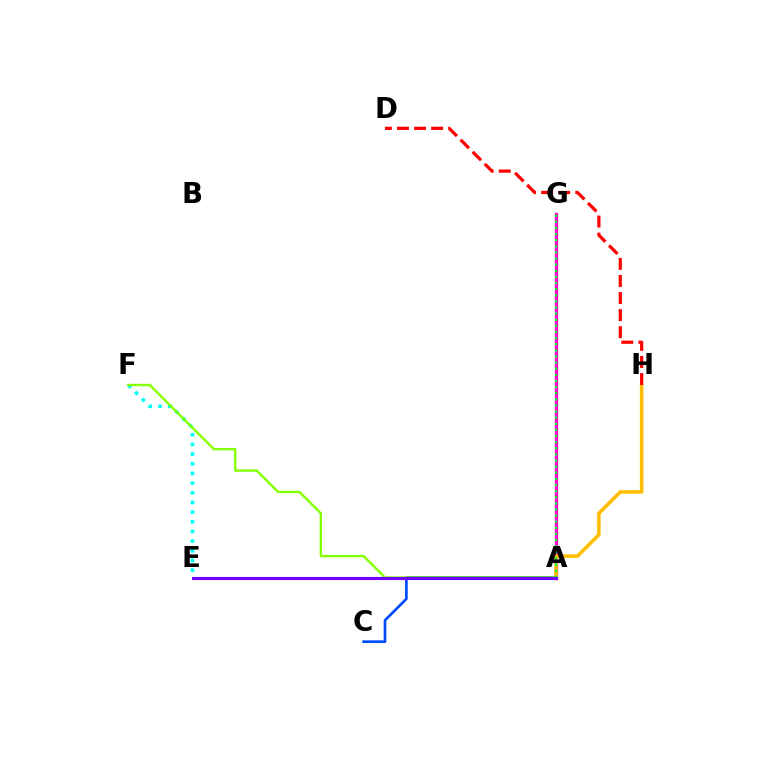{('A', 'C'): [{'color': '#004bff', 'line_style': 'solid', 'thickness': 1.92}], ('A', 'G'): [{'color': '#ff00cf', 'line_style': 'solid', 'thickness': 2.38}, {'color': '#00ff39', 'line_style': 'dotted', 'thickness': 1.66}], ('E', 'F'): [{'color': '#00fff6', 'line_style': 'dotted', 'thickness': 2.63}], ('A', 'F'): [{'color': '#84ff00', 'line_style': 'solid', 'thickness': 1.7}], ('A', 'H'): [{'color': '#ffbd00', 'line_style': 'solid', 'thickness': 2.55}], ('A', 'E'): [{'color': '#7200ff', 'line_style': 'solid', 'thickness': 2.25}], ('D', 'H'): [{'color': '#ff0000', 'line_style': 'dashed', 'thickness': 2.32}]}